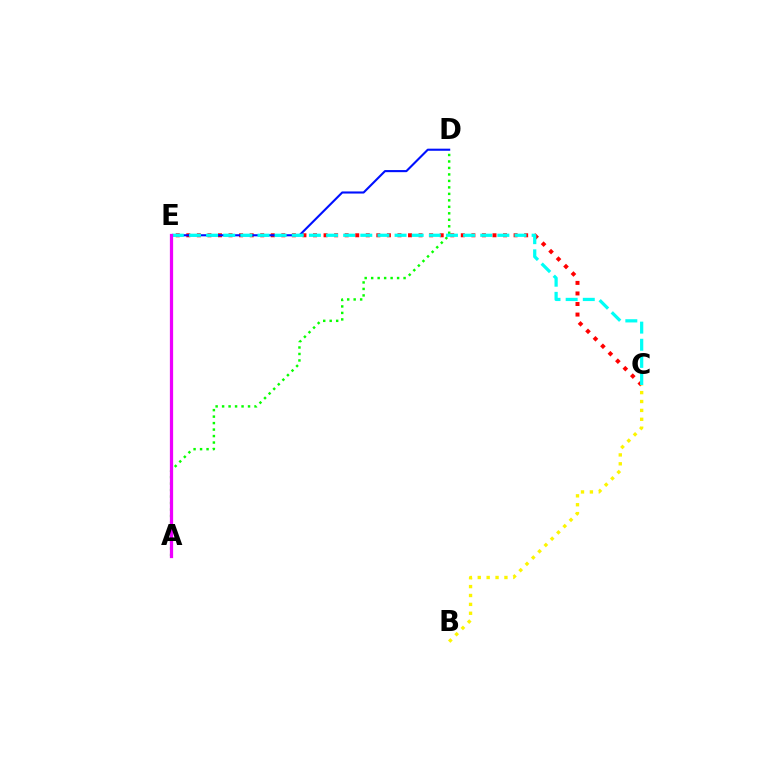{('A', 'D'): [{'color': '#08ff00', 'line_style': 'dotted', 'thickness': 1.76}], ('C', 'E'): [{'color': '#ff0000', 'line_style': 'dotted', 'thickness': 2.87}, {'color': '#00fff6', 'line_style': 'dashed', 'thickness': 2.33}], ('D', 'E'): [{'color': '#0010ff', 'line_style': 'solid', 'thickness': 1.52}], ('B', 'C'): [{'color': '#fcf500', 'line_style': 'dotted', 'thickness': 2.42}], ('A', 'E'): [{'color': '#ee00ff', 'line_style': 'solid', 'thickness': 2.34}]}